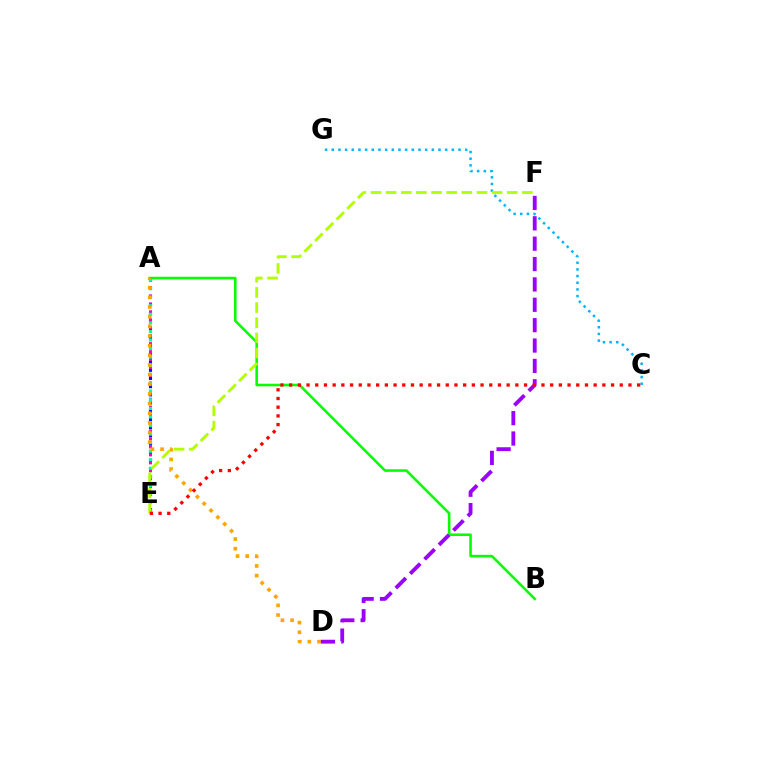{('C', 'G'): [{'color': '#00b5ff', 'line_style': 'dotted', 'thickness': 1.81}], ('A', 'B'): [{'color': '#08ff00', 'line_style': 'solid', 'thickness': 1.86}], ('A', 'E'): [{'color': '#0010ff', 'line_style': 'dotted', 'thickness': 2.23}, {'color': '#ff00bd', 'line_style': 'dotted', 'thickness': 2.16}, {'color': '#00ff9d', 'line_style': 'dotted', 'thickness': 2.32}], ('A', 'D'): [{'color': '#ffa500', 'line_style': 'dotted', 'thickness': 2.62}], ('D', 'F'): [{'color': '#9b00ff', 'line_style': 'dashed', 'thickness': 2.77}], ('E', 'F'): [{'color': '#b3ff00', 'line_style': 'dashed', 'thickness': 2.06}], ('C', 'E'): [{'color': '#ff0000', 'line_style': 'dotted', 'thickness': 2.36}]}